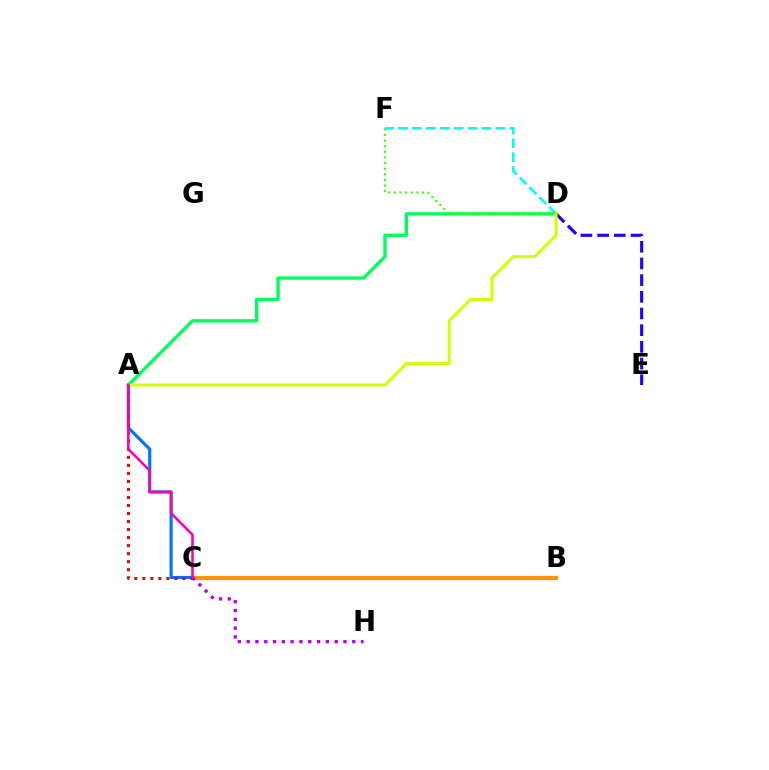{('D', 'F'): [{'color': '#00fff6', 'line_style': 'dashed', 'thickness': 1.89}, {'color': '#3dff00', 'line_style': 'dotted', 'thickness': 1.53}], ('A', 'D'): [{'color': '#00ff5c', 'line_style': 'solid', 'thickness': 2.4}, {'color': '#d1ff00', 'line_style': 'solid', 'thickness': 2.15}], ('B', 'C'): [{'color': '#ff9400', 'line_style': 'solid', 'thickness': 2.99}], ('D', 'E'): [{'color': '#2500ff', 'line_style': 'dashed', 'thickness': 2.27}], ('A', 'C'): [{'color': '#0074ff', 'line_style': 'solid', 'thickness': 2.26}, {'color': '#ff0000', 'line_style': 'dotted', 'thickness': 2.18}, {'color': '#ff00ac', 'line_style': 'solid', 'thickness': 1.83}], ('C', 'H'): [{'color': '#b900ff', 'line_style': 'dotted', 'thickness': 2.39}]}